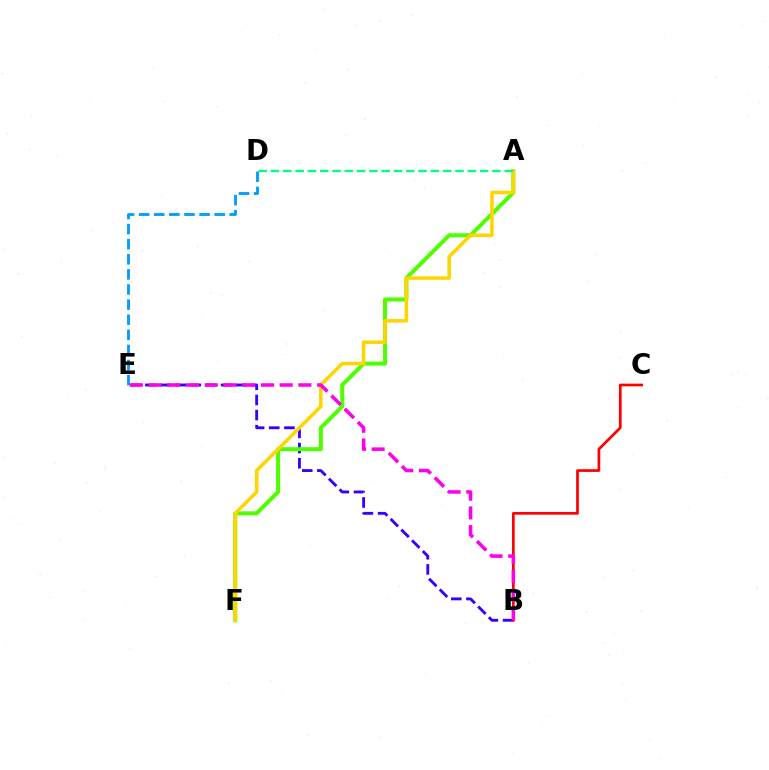{('B', 'E'): [{'color': '#3700ff', 'line_style': 'dashed', 'thickness': 2.06}, {'color': '#ff00ed', 'line_style': 'dashed', 'thickness': 2.54}], ('A', 'F'): [{'color': '#4fff00', 'line_style': 'solid', 'thickness': 2.9}, {'color': '#ffd500', 'line_style': 'solid', 'thickness': 2.54}], ('B', 'C'): [{'color': '#ff0000', 'line_style': 'solid', 'thickness': 1.95}], ('D', 'E'): [{'color': '#009eff', 'line_style': 'dashed', 'thickness': 2.05}], ('A', 'D'): [{'color': '#00ff86', 'line_style': 'dashed', 'thickness': 1.67}]}